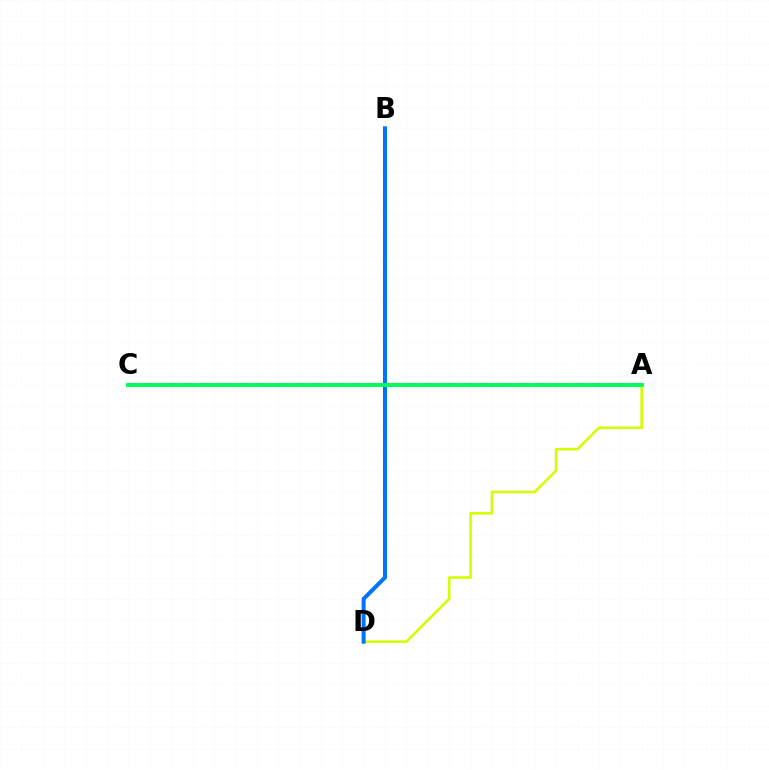{('A', 'D'): [{'color': '#d1ff00', 'line_style': 'solid', 'thickness': 1.86}], ('A', 'C'): [{'color': '#b900ff', 'line_style': 'dashed', 'thickness': 2.54}, {'color': '#ff0000', 'line_style': 'dashed', 'thickness': 1.58}, {'color': '#00ff5c', 'line_style': 'solid', 'thickness': 2.82}], ('B', 'D'): [{'color': '#0074ff', 'line_style': 'solid', 'thickness': 2.89}]}